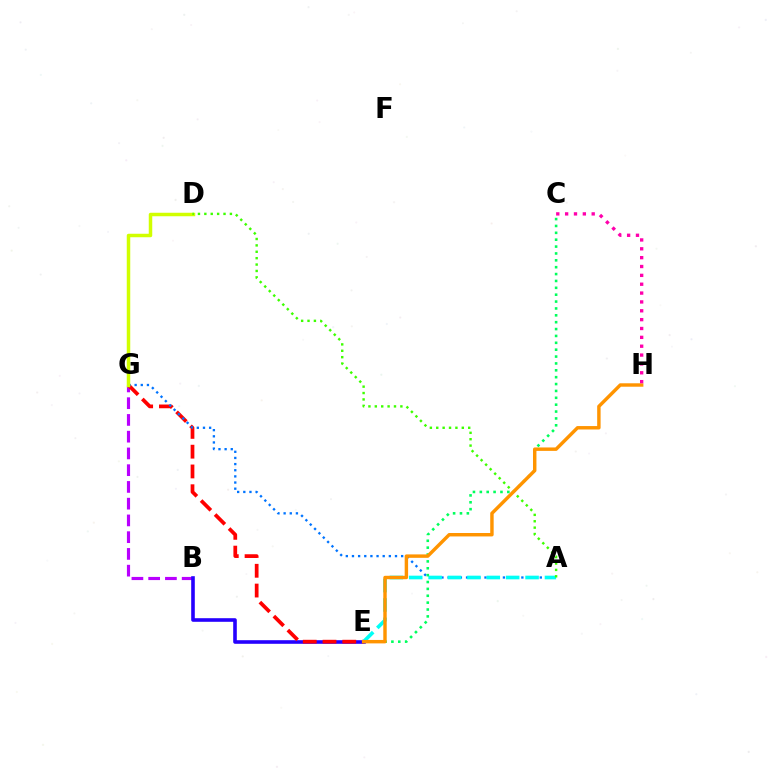{('B', 'G'): [{'color': '#b900ff', 'line_style': 'dashed', 'thickness': 2.28}], ('B', 'E'): [{'color': '#2500ff', 'line_style': 'solid', 'thickness': 2.59}], ('E', 'G'): [{'color': '#ff0000', 'line_style': 'dashed', 'thickness': 2.69}], ('A', 'G'): [{'color': '#0074ff', 'line_style': 'dotted', 'thickness': 1.67}], ('D', 'G'): [{'color': '#d1ff00', 'line_style': 'solid', 'thickness': 2.51}], ('A', 'E'): [{'color': '#00fff6', 'line_style': 'dashed', 'thickness': 2.63}], ('C', 'E'): [{'color': '#00ff5c', 'line_style': 'dotted', 'thickness': 1.87}], ('A', 'D'): [{'color': '#3dff00', 'line_style': 'dotted', 'thickness': 1.74}], ('E', 'H'): [{'color': '#ff9400', 'line_style': 'solid', 'thickness': 2.47}], ('C', 'H'): [{'color': '#ff00ac', 'line_style': 'dotted', 'thickness': 2.41}]}